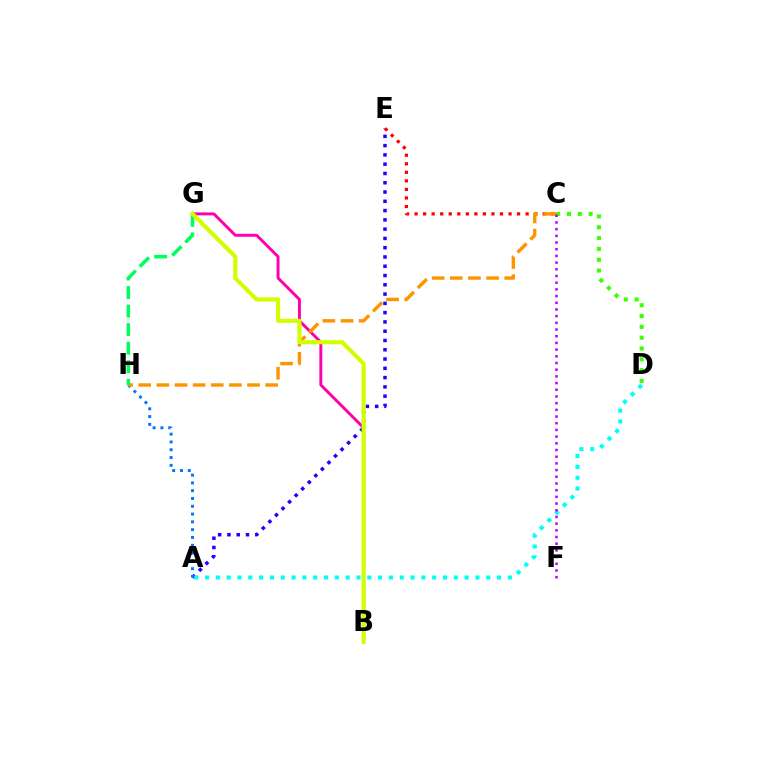{('A', 'E'): [{'color': '#2500ff', 'line_style': 'dotted', 'thickness': 2.52}], ('A', 'D'): [{'color': '#00fff6', 'line_style': 'dotted', 'thickness': 2.94}], ('B', 'G'): [{'color': '#ff00ac', 'line_style': 'solid', 'thickness': 2.11}, {'color': '#d1ff00', 'line_style': 'solid', 'thickness': 2.97}], ('C', 'E'): [{'color': '#ff0000', 'line_style': 'dotted', 'thickness': 2.32}], ('A', 'H'): [{'color': '#0074ff', 'line_style': 'dotted', 'thickness': 2.12}], ('C', 'D'): [{'color': '#3dff00', 'line_style': 'dotted', 'thickness': 2.94}], ('C', 'H'): [{'color': '#ff9400', 'line_style': 'dashed', 'thickness': 2.46}], ('G', 'H'): [{'color': '#00ff5c', 'line_style': 'dashed', 'thickness': 2.52}], ('C', 'F'): [{'color': '#b900ff', 'line_style': 'dotted', 'thickness': 1.82}]}